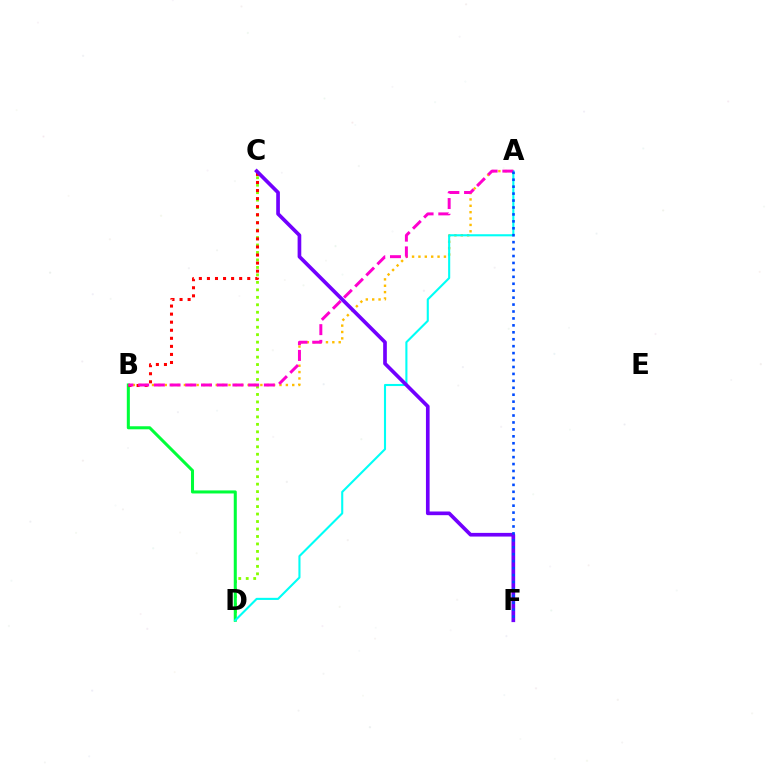{('C', 'D'): [{'color': '#84ff00', 'line_style': 'dotted', 'thickness': 2.03}], ('B', 'D'): [{'color': '#00ff39', 'line_style': 'solid', 'thickness': 2.19}], ('A', 'B'): [{'color': '#ffbd00', 'line_style': 'dotted', 'thickness': 1.73}, {'color': '#ff00cf', 'line_style': 'dashed', 'thickness': 2.14}], ('A', 'D'): [{'color': '#00fff6', 'line_style': 'solid', 'thickness': 1.51}], ('B', 'C'): [{'color': '#ff0000', 'line_style': 'dotted', 'thickness': 2.19}], ('C', 'F'): [{'color': '#7200ff', 'line_style': 'solid', 'thickness': 2.64}], ('A', 'F'): [{'color': '#004bff', 'line_style': 'dotted', 'thickness': 1.88}]}